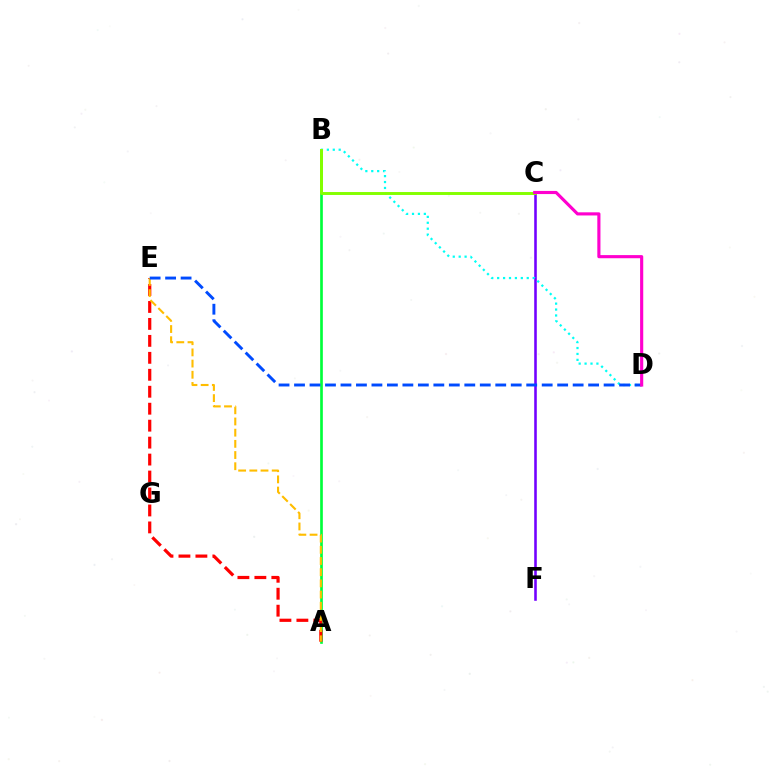{('C', 'F'): [{'color': '#7200ff', 'line_style': 'solid', 'thickness': 1.85}], ('A', 'B'): [{'color': '#00ff39', 'line_style': 'solid', 'thickness': 1.92}], ('B', 'D'): [{'color': '#00fff6', 'line_style': 'dotted', 'thickness': 1.61}], ('B', 'C'): [{'color': '#84ff00', 'line_style': 'solid', 'thickness': 2.11}], ('A', 'E'): [{'color': '#ff0000', 'line_style': 'dashed', 'thickness': 2.3}, {'color': '#ffbd00', 'line_style': 'dashed', 'thickness': 1.52}], ('D', 'E'): [{'color': '#004bff', 'line_style': 'dashed', 'thickness': 2.1}], ('C', 'D'): [{'color': '#ff00cf', 'line_style': 'solid', 'thickness': 2.26}]}